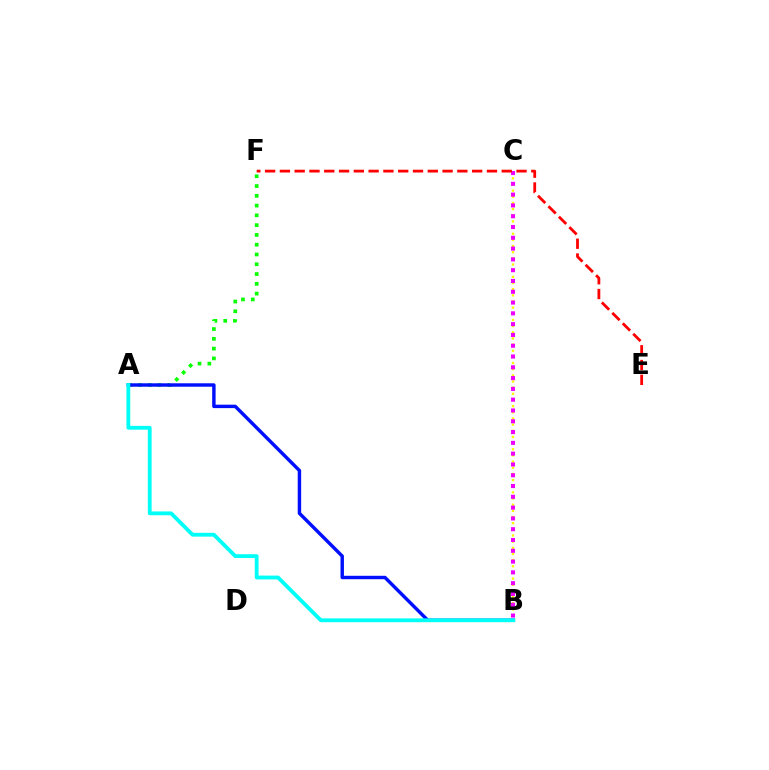{('A', 'F'): [{'color': '#08ff00', 'line_style': 'dotted', 'thickness': 2.66}], ('A', 'B'): [{'color': '#0010ff', 'line_style': 'solid', 'thickness': 2.47}, {'color': '#00fff6', 'line_style': 'solid', 'thickness': 2.74}], ('B', 'C'): [{'color': '#fcf500', 'line_style': 'dotted', 'thickness': 1.67}, {'color': '#ee00ff', 'line_style': 'dotted', 'thickness': 2.93}], ('E', 'F'): [{'color': '#ff0000', 'line_style': 'dashed', 'thickness': 2.01}]}